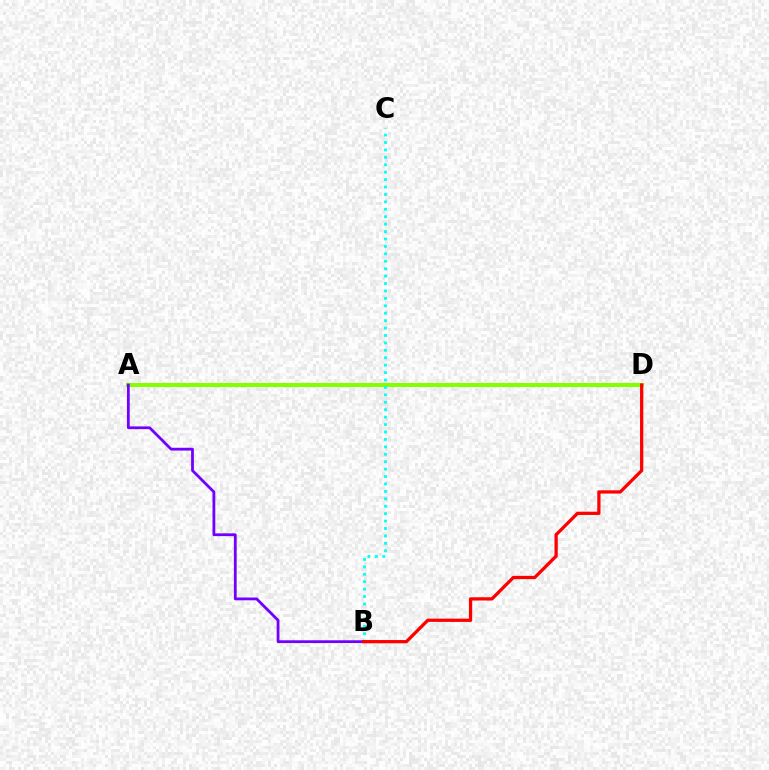{('A', 'D'): [{'color': '#84ff00', 'line_style': 'solid', 'thickness': 2.9}], ('B', 'C'): [{'color': '#00fff6', 'line_style': 'dotted', 'thickness': 2.02}], ('A', 'B'): [{'color': '#7200ff', 'line_style': 'solid', 'thickness': 2.0}], ('B', 'D'): [{'color': '#ff0000', 'line_style': 'solid', 'thickness': 2.35}]}